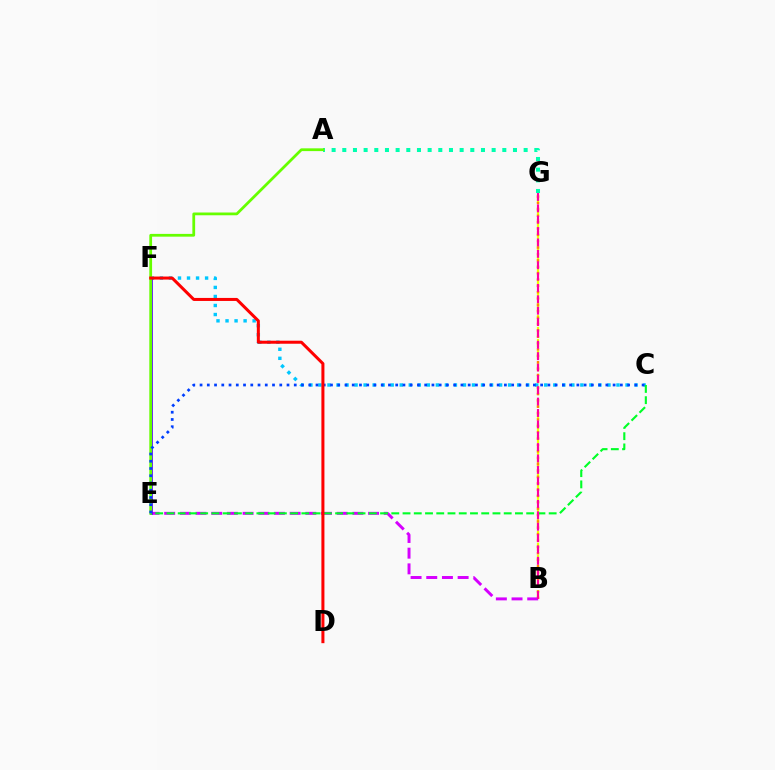{('B', 'G'): [{'color': '#eeff00', 'line_style': 'dashed', 'thickness': 1.63}, {'color': '#ff8800', 'line_style': 'dotted', 'thickness': 1.73}, {'color': '#ff00a0', 'line_style': 'dashed', 'thickness': 1.54}], ('C', 'F'): [{'color': '#00c7ff', 'line_style': 'dotted', 'thickness': 2.45}], ('B', 'E'): [{'color': '#d600ff', 'line_style': 'dashed', 'thickness': 2.13}], ('E', 'F'): [{'color': '#4f00ff', 'line_style': 'solid', 'thickness': 1.94}], ('A', 'G'): [{'color': '#00ffaf', 'line_style': 'dotted', 'thickness': 2.9}], ('A', 'E'): [{'color': '#66ff00', 'line_style': 'solid', 'thickness': 1.99}], ('C', 'E'): [{'color': '#00ff27', 'line_style': 'dashed', 'thickness': 1.53}, {'color': '#003fff', 'line_style': 'dotted', 'thickness': 1.97}], ('D', 'F'): [{'color': '#ff0000', 'line_style': 'solid', 'thickness': 2.17}]}